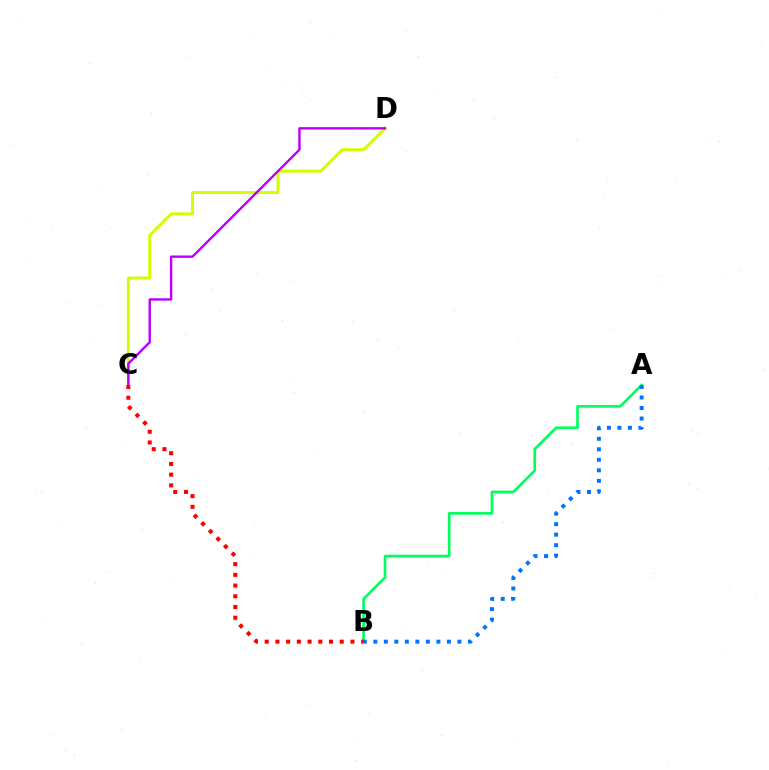{('C', 'D'): [{'color': '#d1ff00', 'line_style': 'solid', 'thickness': 2.15}, {'color': '#b900ff', 'line_style': 'solid', 'thickness': 1.72}], ('A', 'B'): [{'color': '#00ff5c', 'line_style': 'solid', 'thickness': 1.93}, {'color': '#0074ff', 'line_style': 'dotted', 'thickness': 2.86}], ('B', 'C'): [{'color': '#ff0000', 'line_style': 'dotted', 'thickness': 2.91}]}